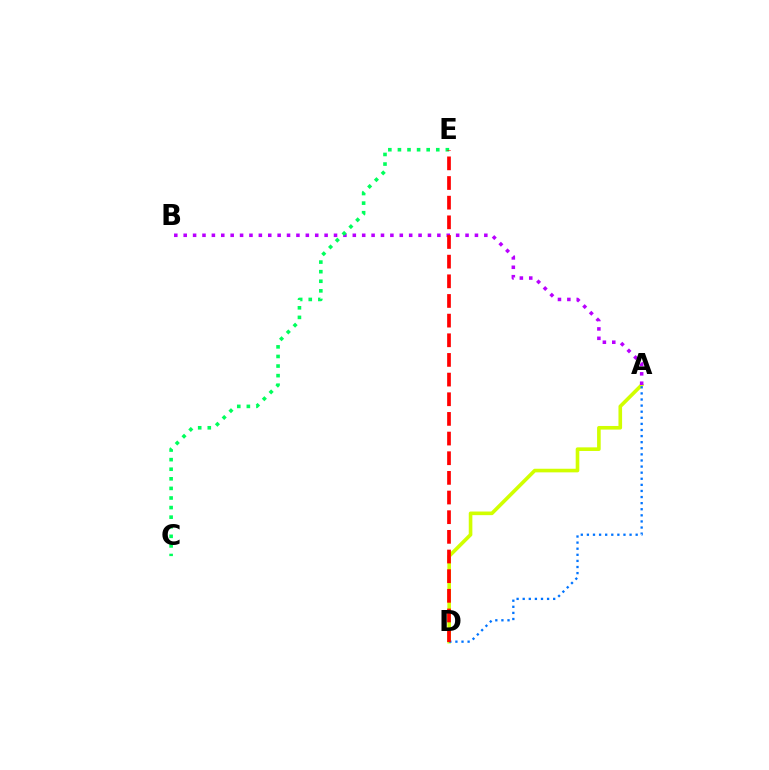{('A', 'D'): [{'color': '#d1ff00', 'line_style': 'solid', 'thickness': 2.61}, {'color': '#0074ff', 'line_style': 'dotted', 'thickness': 1.66}], ('A', 'B'): [{'color': '#b900ff', 'line_style': 'dotted', 'thickness': 2.55}], ('C', 'E'): [{'color': '#00ff5c', 'line_style': 'dotted', 'thickness': 2.6}], ('D', 'E'): [{'color': '#ff0000', 'line_style': 'dashed', 'thickness': 2.67}]}